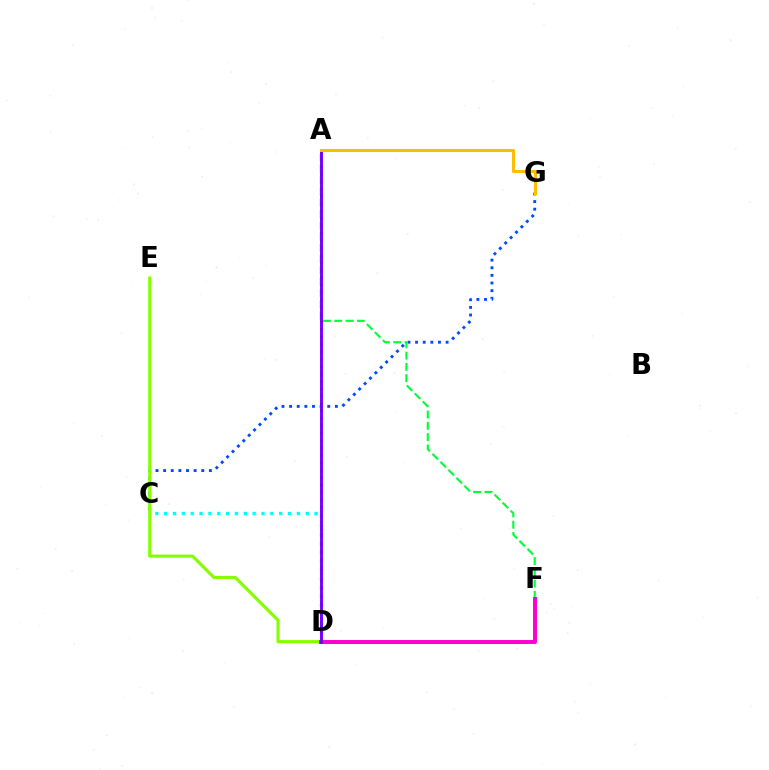{('C', 'D'): [{'color': '#00fff6', 'line_style': 'dotted', 'thickness': 2.4}], ('C', 'G'): [{'color': '#004bff', 'line_style': 'dotted', 'thickness': 2.07}], ('A', 'F'): [{'color': '#00ff39', 'line_style': 'dashed', 'thickness': 1.53}], ('D', 'E'): [{'color': '#84ff00', 'line_style': 'solid', 'thickness': 2.25}], ('D', 'F'): [{'color': '#ff00cf', 'line_style': 'solid', 'thickness': 2.85}], ('A', 'D'): [{'color': '#ff0000', 'line_style': 'dotted', 'thickness': 2.01}, {'color': '#7200ff', 'line_style': 'solid', 'thickness': 2.09}], ('A', 'G'): [{'color': '#ffbd00', 'line_style': 'solid', 'thickness': 2.2}]}